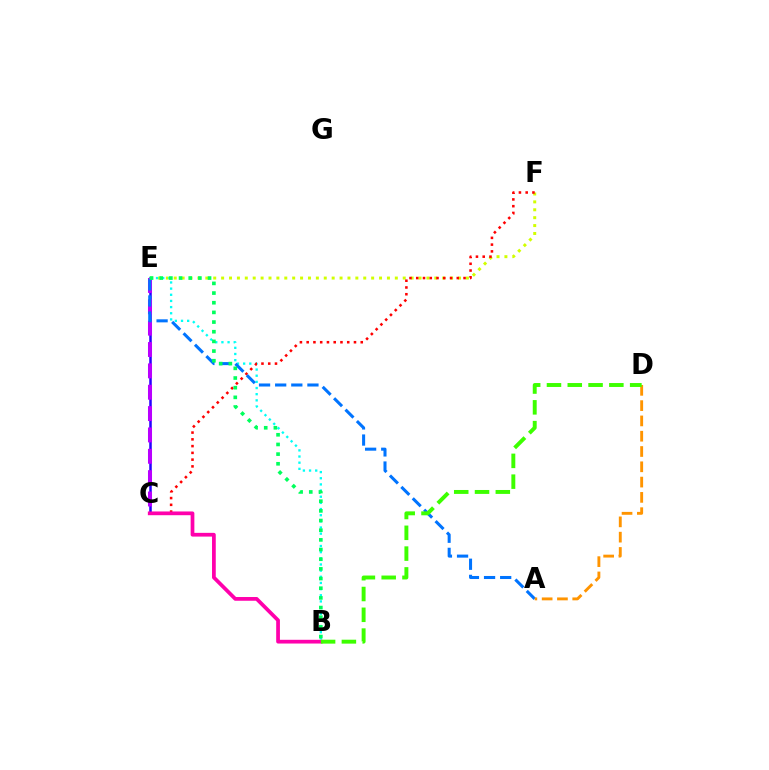{('C', 'E'): [{'color': '#2500ff', 'line_style': 'solid', 'thickness': 1.82}, {'color': '#b900ff', 'line_style': 'dashed', 'thickness': 2.9}], ('E', 'F'): [{'color': '#d1ff00', 'line_style': 'dotted', 'thickness': 2.15}], ('B', 'E'): [{'color': '#00fff6', 'line_style': 'dotted', 'thickness': 1.67}, {'color': '#00ff5c', 'line_style': 'dotted', 'thickness': 2.63}], ('C', 'F'): [{'color': '#ff0000', 'line_style': 'dotted', 'thickness': 1.84}], ('A', 'E'): [{'color': '#0074ff', 'line_style': 'dashed', 'thickness': 2.19}], ('A', 'D'): [{'color': '#ff9400', 'line_style': 'dashed', 'thickness': 2.08}], ('B', 'C'): [{'color': '#ff00ac', 'line_style': 'solid', 'thickness': 2.69}], ('B', 'D'): [{'color': '#3dff00', 'line_style': 'dashed', 'thickness': 2.82}]}